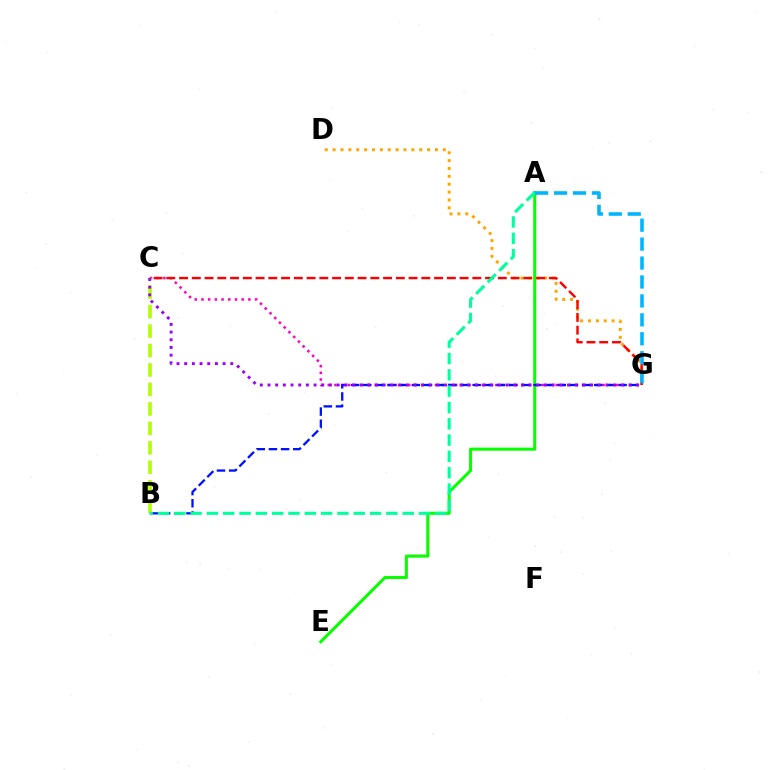{('A', 'E'): [{'color': '#08ff00', 'line_style': 'solid', 'thickness': 2.19}], ('D', 'G'): [{'color': '#ffa500', 'line_style': 'dotted', 'thickness': 2.14}], ('C', 'G'): [{'color': '#ff00bd', 'line_style': 'dotted', 'thickness': 1.82}, {'color': '#ff0000', 'line_style': 'dashed', 'thickness': 1.73}, {'color': '#9b00ff', 'line_style': 'dotted', 'thickness': 2.09}], ('B', 'G'): [{'color': '#0010ff', 'line_style': 'dashed', 'thickness': 1.65}], ('B', 'C'): [{'color': '#b3ff00', 'line_style': 'dashed', 'thickness': 2.64}], ('A', 'B'): [{'color': '#00ff9d', 'line_style': 'dashed', 'thickness': 2.22}], ('A', 'G'): [{'color': '#00b5ff', 'line_style': 'dashed', 'thickness': 2.57}]}